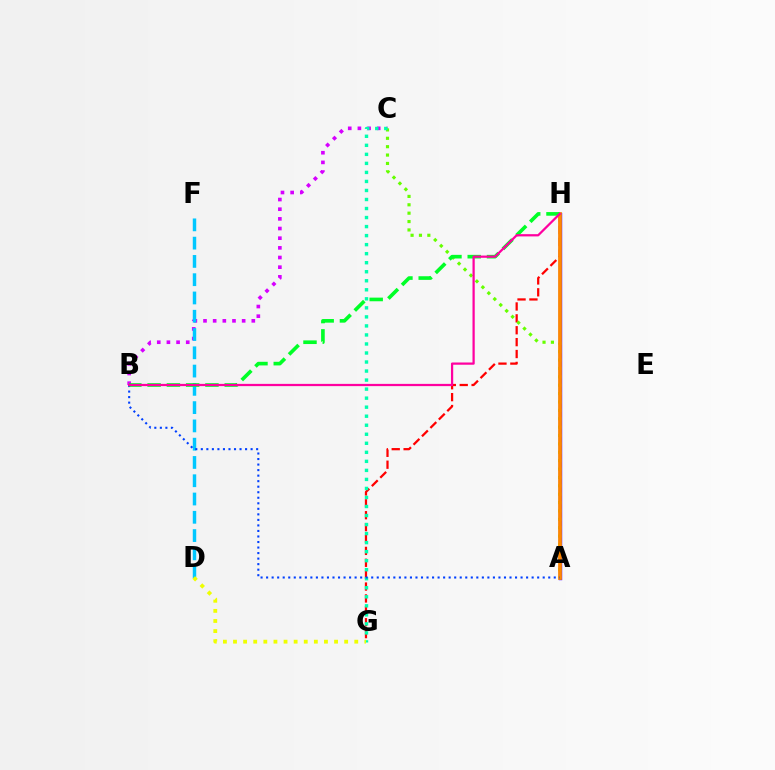{('G', 'H'): [{'color': '#ff0000', 'line_style': 'dashed', 'thickness': 1.62}], ('B', 'C'): [{'color': '#d600ff', 'line_style': 'dotted', 'thickness': 2.63}], ('A', 'H'): [{'color': '#4f00ff', 'line_style': 'solid', 'thickness': 2.46}, {'color': '#ff8800', 'line_style': 'solid', 'thickness': 2.68}], ('A', 'C'): [{'color': '#66ff00', 'line_style': 'dotted', 'thickness': 2.28}], ('C', 'G'): [{'color': '#00ffaf', 'line_style': 'dotted', 'thickness': 2.45}], ('D', 'F'): [{'color': '#00c7ff', 'line_style': 'dashed', 'thickness': 2.48}], ('A', 'B'): [{'color': '#003fff', 'line_style': 'dotted', 'thickness': 1.5}], ('D', 'G'): [{'color': '#eeff00', 'line_style': 'dotted', 'thickness': 2.75}], ('B', 'H'): [{'color': '#00ff27', 'line_style': 'dashed', 'thickness': 2.62}, {'color': '#ff00a0', 'line_style': 'solid', 'thickness': 1.61}]}